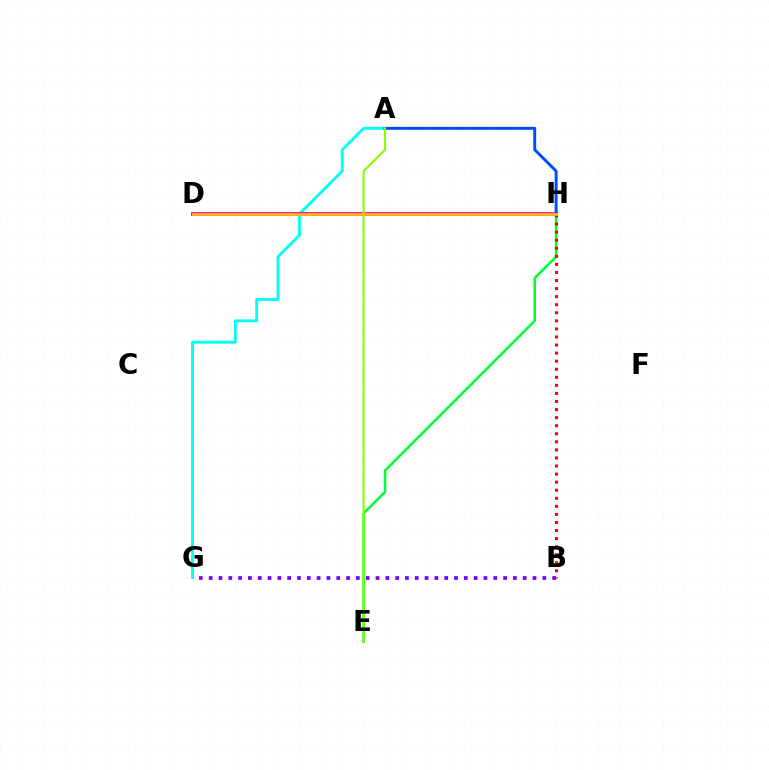{('B', 'G'): [{'color': '#7200ff', 'line_style': 'dotted', 'thickness': 2.67}], ('A', 'G'): [{'color': '#00fff6', 'line_style': 'solid', 'thickness': 2.06}], ('E', 'H'): [{'color': '#00ff39', 'line_style': 'solid', 'thickness': 1.83}], ('D', 'H'): [{'color': '#ff00cf', 'line_style': 'solid', 'thickness': 2.8}, {'color': '#ffbd00', 'line_style': 'solid', 'thickness': 1.99}], ('B', 'H'): [{'color': '#ff0000', 'line_style': 'dotted', 'thickness': 2.19}], ('A', 'H'): [{'color': '#004bff', 'line_style': 'solid', 'thickness': 2.1}], ('A', 'E'): [{'color': '#84ff00', 'line_style': 'solid', 'thickness': 1.51}]}